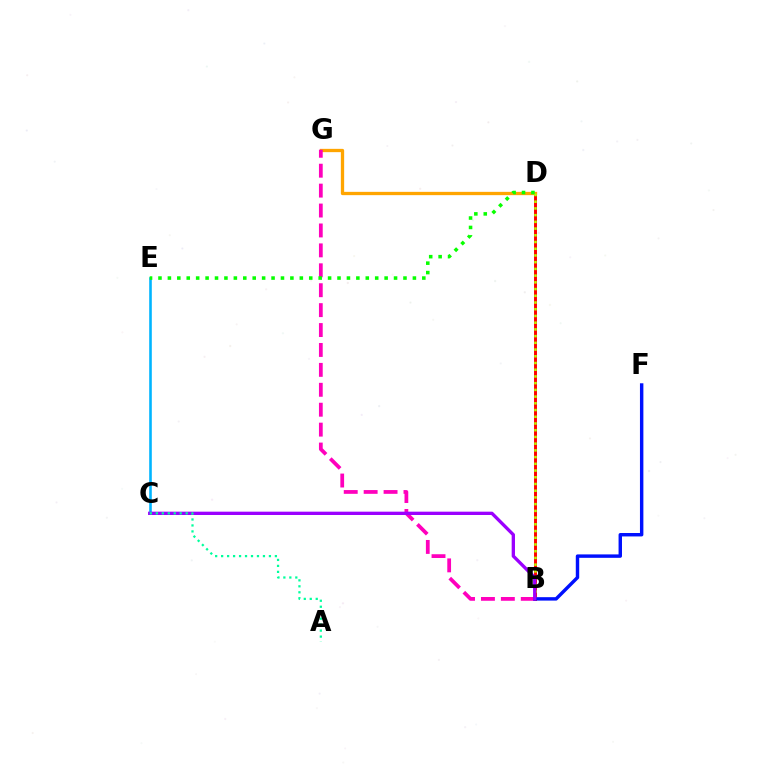{('C', 'E'): [{'color': '#00b5ff', 'line_style': 'solid', 'thickness': 1.87}], ('B', 'D'): [{'color': '#ff0000', 'line_style': 'solid', 'thickness': 2.11}, {'color': '#b3ff00', 'line_style': 'dotted', 'thickness': 1.83}], ('D', 'G'): [{'color': '#ffa500', 'line_style': 'solid', 'thickness': 2.37}], ('B', 'G'): [{'color': '#ff00bd', 'line_style': 'dashed', 'thickness': 2.71}], ('B', 'F'): [{'color': '#0010ff', 'line_style': 'solid', 'thickness': 2.47}], ('B', 'C'): [{'color': '#9b00ff', 'line_style': 'solid', 'thickness': 2.39}], ('A', 'C'): [{'color': '#00ff9d', 'line_style': 'dotted', 'thickness': 1.62}], ('D', 'E'): [{'color': '#08ff00', 'line_style': 'dotted', 'thickness': 2.56}]}